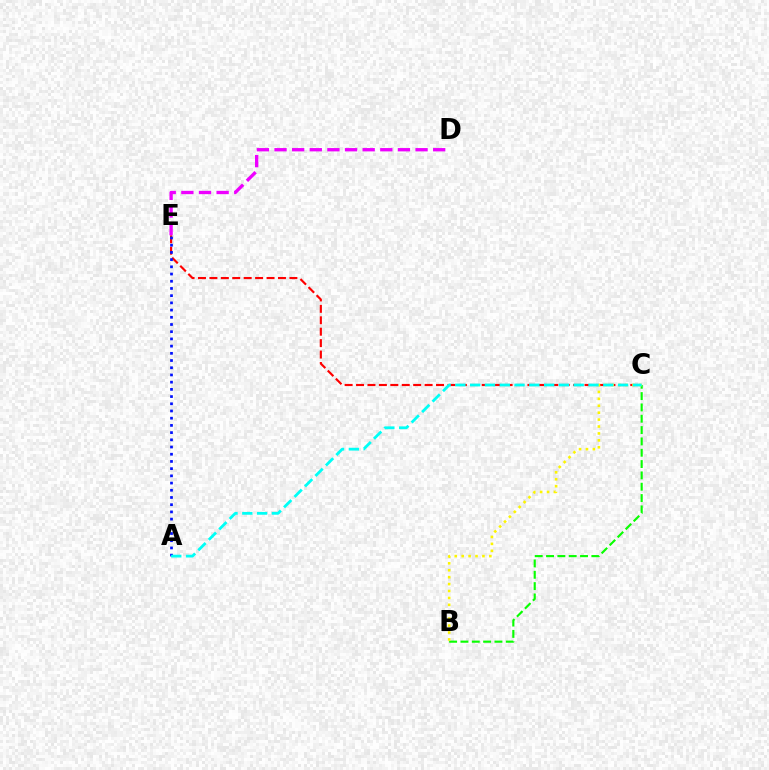{('C', 'E'): [{'color': '#ff0000', 'line_style': 'dashed', 'thickness': 1.55}], ('B', 'C'): [{'color': '#08ff00', 'line_style': 'dashed', 'thickness': 1.54}, {'color': '#fcf500', 'line_style': 'dotted', 'thickness': 1.88}], ('A', 'E'): [{'color': '#0010ff', 'line_style': 'dotted', 'thickness': 1.96}], ('A', 'C'): [{'color': '#00fff6', 'line_style': 'dashed', 'thickness': 2.01}], ('D', 'E'): [{'color': '#ee00ff', 'line_style': 'dashed', 'thickness': 2.39}]}